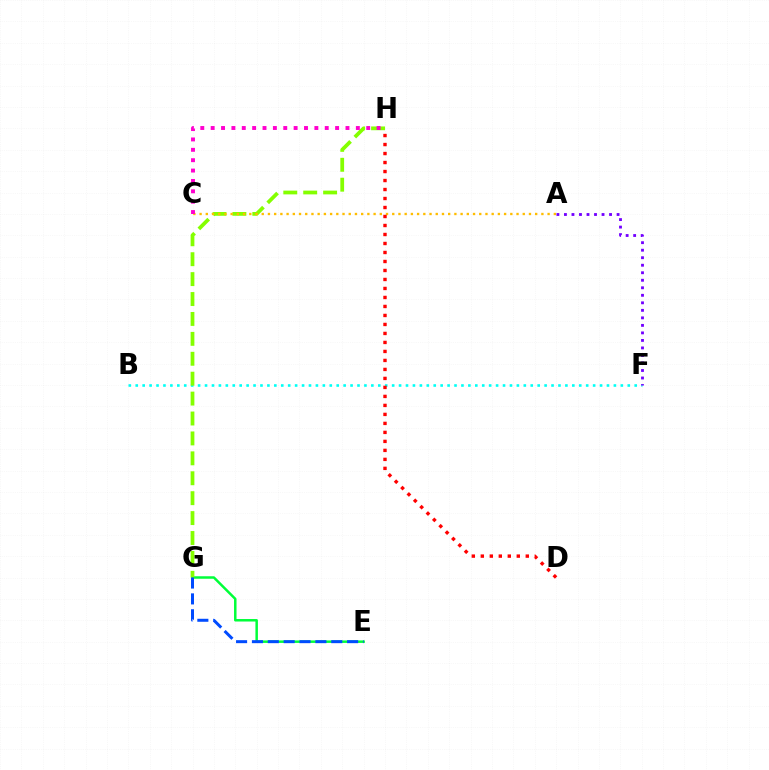{('B', 'F'): [{'color': '#00fff6', 'line_style': 'dotted', 'thickness': 1.88}], ('E', 'G'): [{'color': '#00ff39', 'line_style': 'solid', 'thickness': 1.79}, {'color': '#004bff', 'line_style': 'dashed', 'thickness': 2.15}], ('G', 'H'): [{'color': '#84ff00', 'line_style': 'dashed', 'thickness': 2.71}], ('A', 'F'): [{'color': '#7200ff', 'line_style': 'dotted', 'thickness': 2.04}], ('A', 'C'): [{'color': '#ffbd00', 'line_style': 'dotted', 'thickness': 1.69}], ('D', 'H'): [{'color': '#ff0000', 'line_style': 'dotted', 'thickness': 2.44}], ('C', 'H'): [{'color': '#ff00cf', 'line_style': 'dotted', 'thickness': 2.82}]}